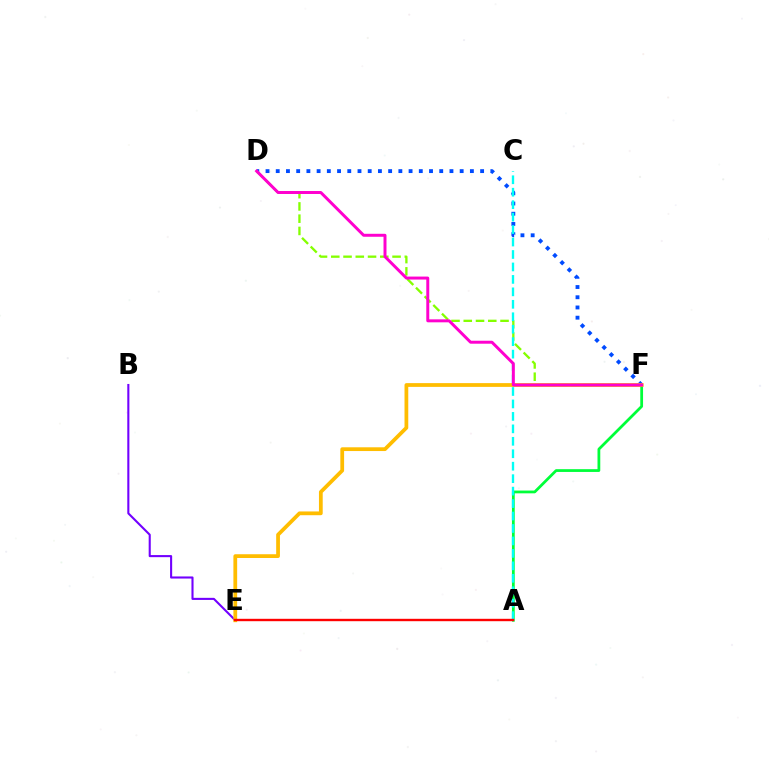{('A', 'F'): [{'color': '#00ff39', 'line_style': 'solid', 'thickness': 1.99}], ('D', 'F'): [{'color': '#004bff', 'line_style': 'dotted', 'thickness': 2.78}, {'color': '#84ff00', 'line_style': 'dashed', 'thickness': 1.67}, {'color': '#ff00cf', 'line_style': 'solid', 'thickness': 2.14}], ('B', 'E'): [{'color': '#7200ff', 'line_style': 'solid', 'thickness': 1.51}], ('A', 'C'): [{'color': '#00fff6', 'line_style': 'dashed', 'thickness': 1.69}], ('E', 'F'): [{'color': '#ffbd00', 'line_style': 'solid', 'thickness': 2.71}], ('A', 'E'): [{'color': '#ff0000', 'line_style': 'solid', 'thickness': 1.72}]}